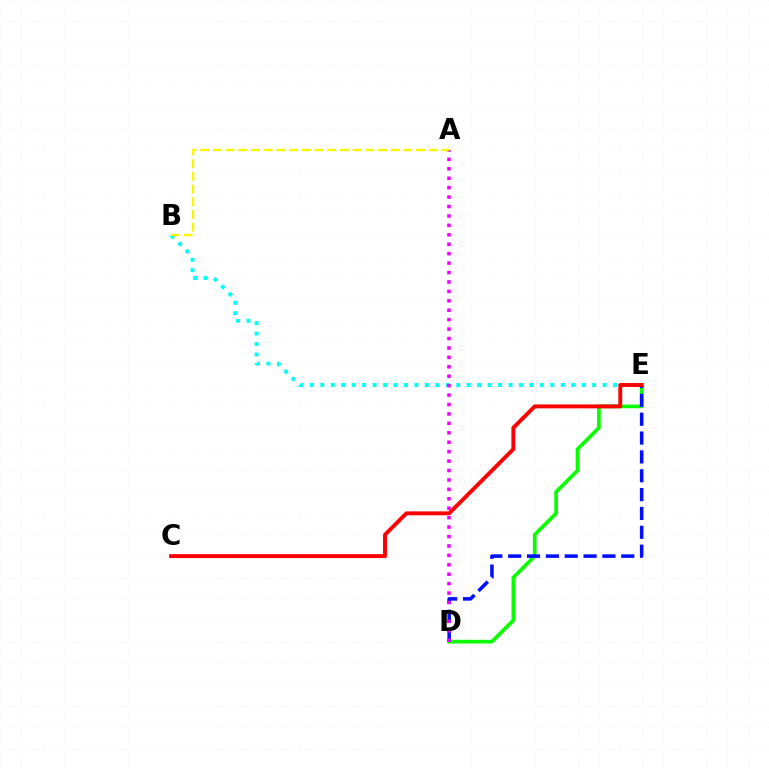{('D', 'E'): [{'color': '#08ff00', 'line_style': 'solid', 'thickness': 2.65}, {'color': '#0010ff', 'line_style': 'dashed', 'thickness': 2.56}], ('B', 'E'): [{'color': '#00fff6', 'line_style': 'dotted', 'thickness': 2.84}], ('A', 'D'): [{'color': '#ee00ff', 'line_style': 'dotted', 'thickness': 2.56}], ('C', 'E'): [{'color': '#ff0000', 'line_style': 'solid', 'thickness': 2.81}], ('A', 'B'): [{'color': '#fcf500', 'line_style': 'dashed', 'thickness': 1.72}]}